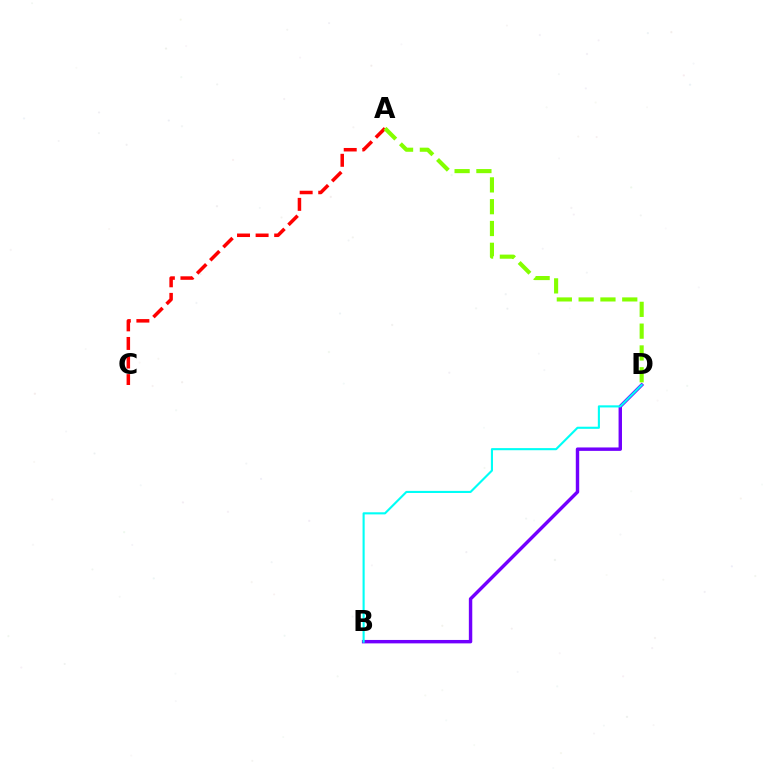{('A', 'C'): [{'color': '#ff0000', 'line_style': 'dashed', 'thickness': 2.52}], ('B', 'D'): [{'color': '#7200ff', 'line_style': 'solid', 'thickness': 2.46}, {'color': '#00fff6', 'line_style': 'solid', 'thickness': 1.52}], ('A', 'D'): [{'color': '#84ff00', 'line_style': 'dashed', 'thickness': 2.96}]}